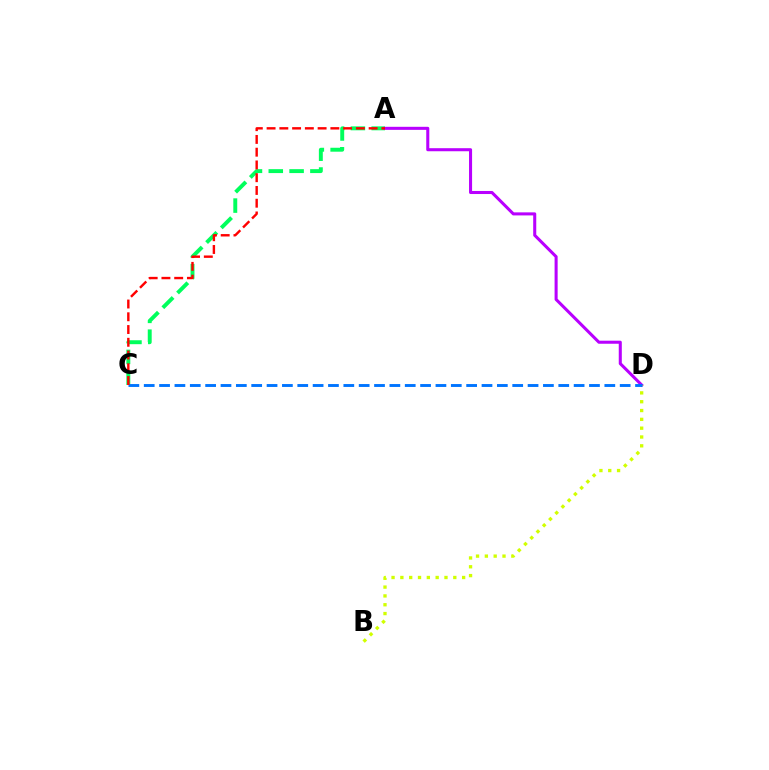{('A', 'C'): [{'color': '#00ff5c', 'line_style': 'dashed', 'thickness': 2.83}, {'color': '#ff0000', 'line_style': 'dashed', 'thickness': 1.73}], ('A', 'D'): [{'color': '#b900ff', 'line_style': 'solid', 'thickness': 2.2}], ('B', 'D'): [{'color': '#d1ff00', 'line_style': 'dotted', 'thickness': 2.4}], ('C', 'D'): [{'color': '#0074ff', 'line_style': 'dashed', 'thickness': 2.09}]}